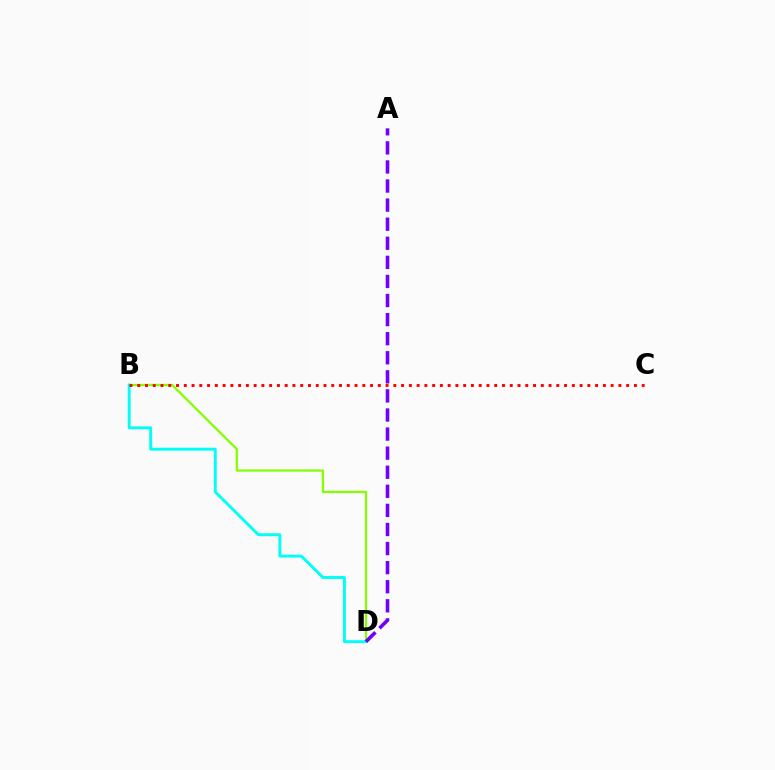{('B', 'D'): [{'color': '#84ff00', 'line_style': 'solid', 'thickness': 1.63}, {'color': '#00fff6', 'line_style': 'solid', 'thickness': 2.09}], ('B', 'C'): [{'color': '#ff0000', 'line_style': 'dotted', 'thickness': 2.11}], ('A', 'D'): [{'color': '#7200ff', 'line_style': 'dashed', 'thickness': 2.59}]}